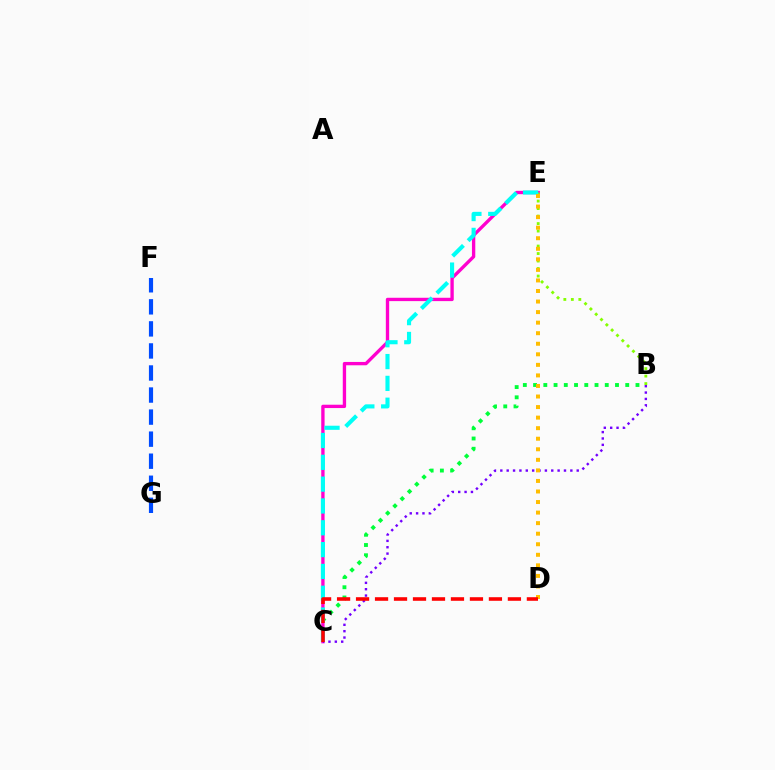{('F', 'G'): [{'color': '#004bff', 'line_style': 'dashed', 'thickness': 3.0}], ('B', 'C'): [{'color': '#00ff39', 'line_style': 'dotted', 'thickness': 2.78}, {'color': '#7200ff', 'line_style': 'dotted', 'thickness': 1.73}], ('C', 'E'): [{'color': '#ff00cf', 'line_style': 'solid', 'thickness': 2.4}, {'color': '#00fff6', 'line_style': 'dashed', 'thickness': 2.96}], ('B', 'E'): [{'color': '#84ff00', 'line_style': 'dotted', 'thickness': 2.04}], ('D', 'E'): [{'color': '#ffbd00', 'line_style': 'dotted', 'thickness': 2.87}], ('C', 'D'): [{'color': '#ff0000', 'line_style': 'dashed', 'thickness': 2.58}]}